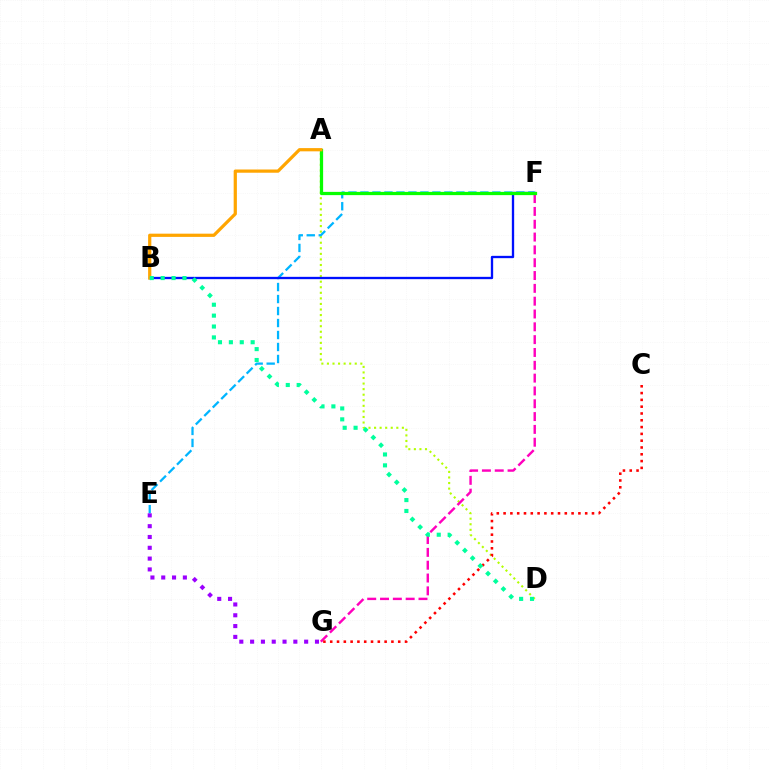{('A', 'D'): [{'color': '#b3ff00', 'line_style': 'dotted', 'thickness': 1.51}], ('E', 'F'): [{'color': '#00b5ff', 'line_style': 'dashed', 'thickness': 1.63}], ('F', 'G'): [{'color': '#ff00bd', 'line_style': 'dashed', 'thickness': 1.74}], ('B', 'F'): [{'color': '#0010ff', 'line_style': 'solid', 'thickness': 1.67}], ('A', 'F'): [{'color': '#08ff00', 'line_style': 'solid', 'thickness': 2.34}], ('A', 'B'): [{'color': '#ffa500', 'line_style': 'solid', 'thickness': 2.32}], ('C', 'G'): [{'color': '#ff0000', 'line_style': 'dotted', 'thickness': 1.85}], ('B', 'D'): [{'color': '#00ff9d', 'line_style': 'dotted', 'thickness': 2.96}], ('E', 'G'): [{'color': '#9b00ff', 'line_style': 'dotted', 'thickness': 2.94}]}